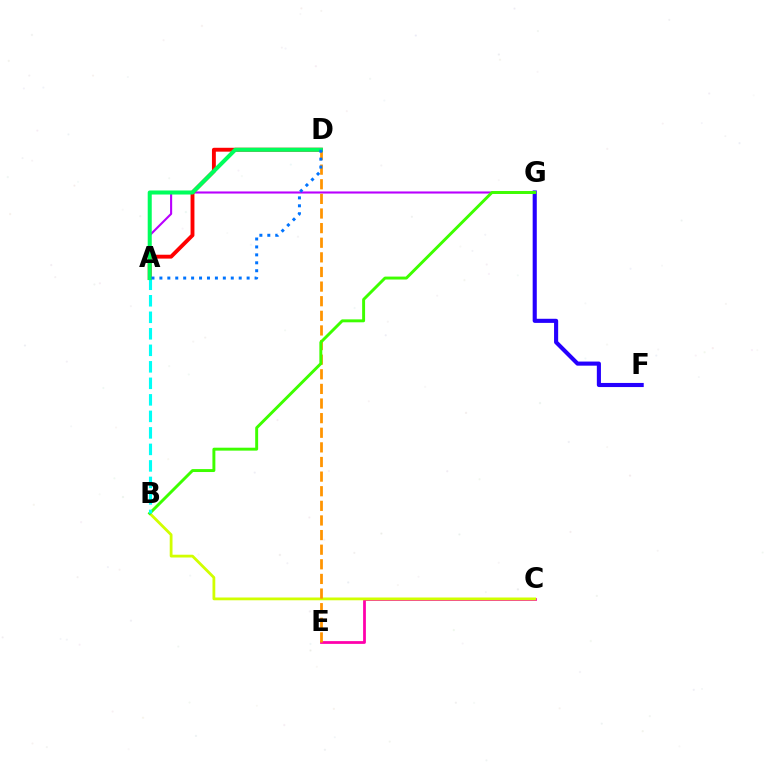{('C', 'E'): [{'color': '#ff00ac', 'line_style': 'solid', 'thickness': 1.99}], ('A', 'G'): [{'color': '#b900ff', 'line_style': 'solid', 'thickness': 1.51}], ('B', 'C'): [{'color': '#d1ff00', 'line_style': 'solid', 'thickness': 2.01}], ('D', 'E'): [{'color': '#ff9400', 'line_style': 'dashed', 'thickness': 1.99}], ('A', 'D'): [{'color': '#ff0000', 'line_style': 'solid', 'thickness': 2.79}, {'color': '#00ff5c', 'line_style': 'solid', 'thickness': 2.91}, {'color': '#0074ff', 'line_style': 'dotted', 'thickness': 2.15}], ('F', 'G'): [{'color': '#2500ff', 'line_style': 'solid', 'thickness': 2.96}], ('B', 'G'): [{'color': '#3dff00', 'line_style': 'solid', 'thickness': 2.11}], ('A', 'B'): [{'color': '#00fff6', 'line_style': 'dashed', 'thickness': 2.24}]}